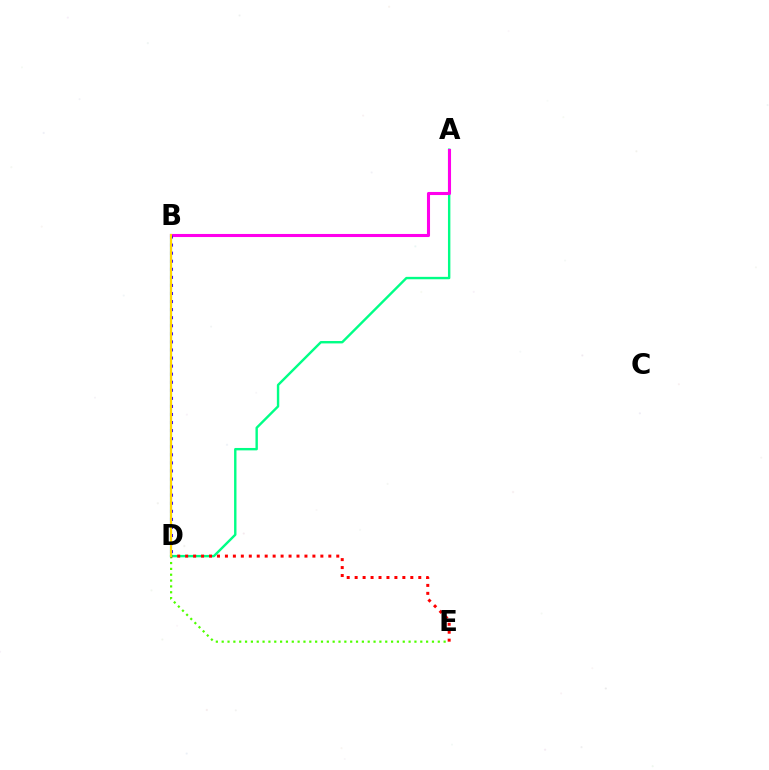{('D', 'E'): [{'color': '#4fff00', 'line_style': 'dotted', 'thickness': 1.59}, {'color': '#ff0000', 'line_style': 'dotted', 'thickness': 2.16}], ('A', 'D'): [{'color': '#00ff86', 'line_style': 'solid', 'thickness': 1.73}], ('A', 'B'): [{'color': '#ff00ed', 'line_style': 'solid', 'thickness': 2.22}], ('B', 'D'): [{'color': '#3700ff', 'line_style': 'dotted', 'thickness': 2.19}, {'color': '#009eff', 'line_style': 'solid', 'thickness': 1.52}, {'color': '#ffd500', 'line_style': 'solid', 'thickness': 1.54}]}